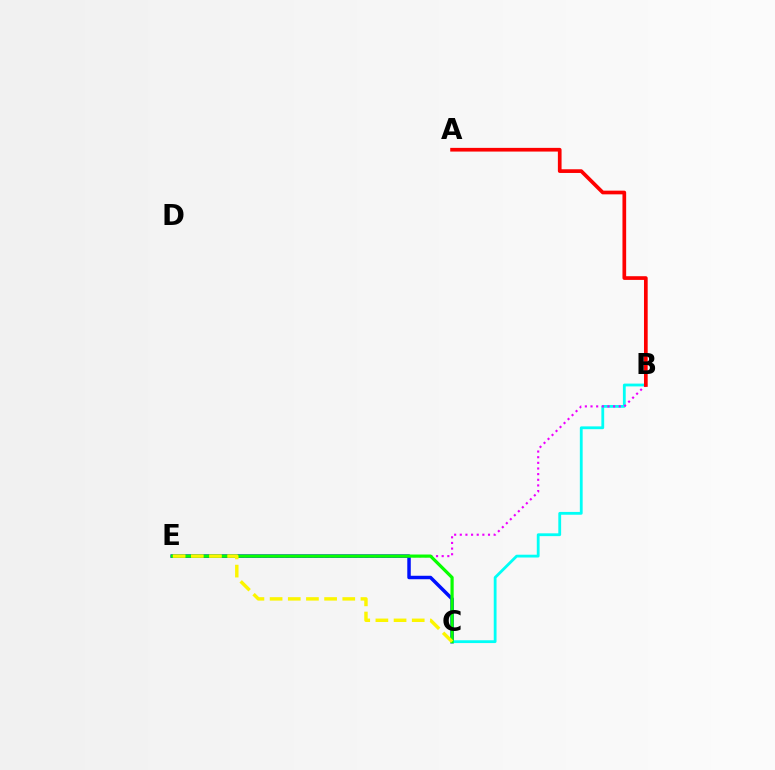{('C', 'E'): [{'color': '#0010ff', 'line_style': 'solid', 'thickness': 2.51}, {'color': '#08ff00', 'line_style': 'solid', 'thickness': 2.31}, {'color': '#fcf500', 'line_style': 'dashed', 'thickness': 2.47}], ('B', 'C'): [{'color': '#00fff6', 'line_style': 'solid', 'thickness': 2.02}], ('B', 'E'): [{'color': '#ee00ff', 'line_style': 'dotted', 'thickness': 1.53}], ('A', 'B'): [{'color': '#ff0000', 'line_style': 'solid', 'thickness': 2.66}]}